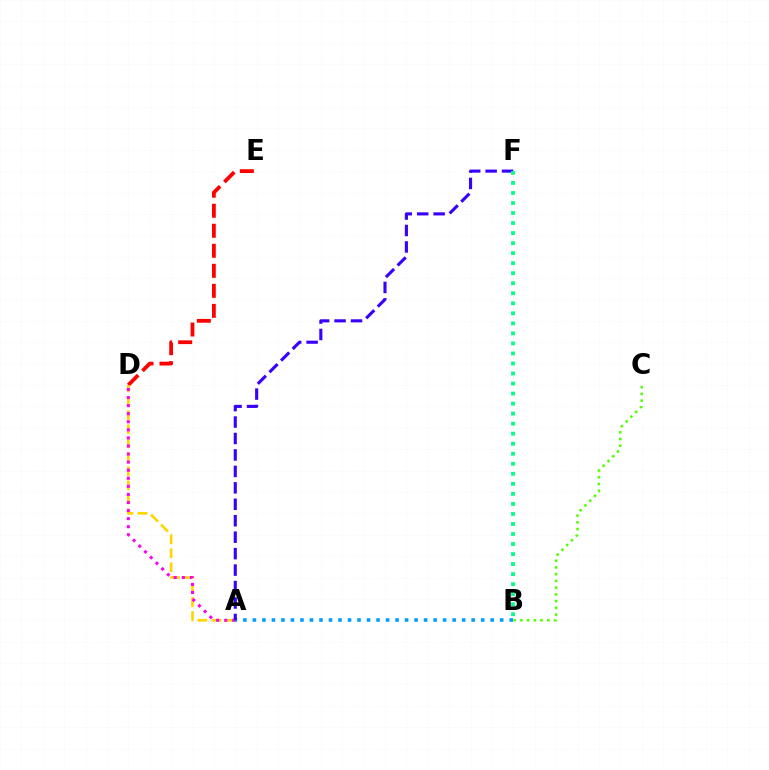{('D', 'E'): [{'color': '#ff0000', 'line_style': 'dashed', 'thickness': 2.72}], ('B', 'C'): [{'color': '#4fff00', 'line_style': 'dotted', 'thickness': 1.83}], ('A', 'D'): [{'color': '#ffd500', 'line_style': 'dashed', 'thickness': 1.91}, {'color': '#ff00ed', 'line_style': 'dotted', 'thickness': 2.19}], ('A', 'B'): [{'color': '#009eff', 'line_style': 'dotted', 'thickness': 2.58}], ('A', 'F'): [{'color': '#3700ff', 'line_style': 'dashed', 'thickness': 2.23}], ('B', 'F'): [{'color': '#00ff86', 'line_style': 'dotted', 'thickness': 2.73}]}